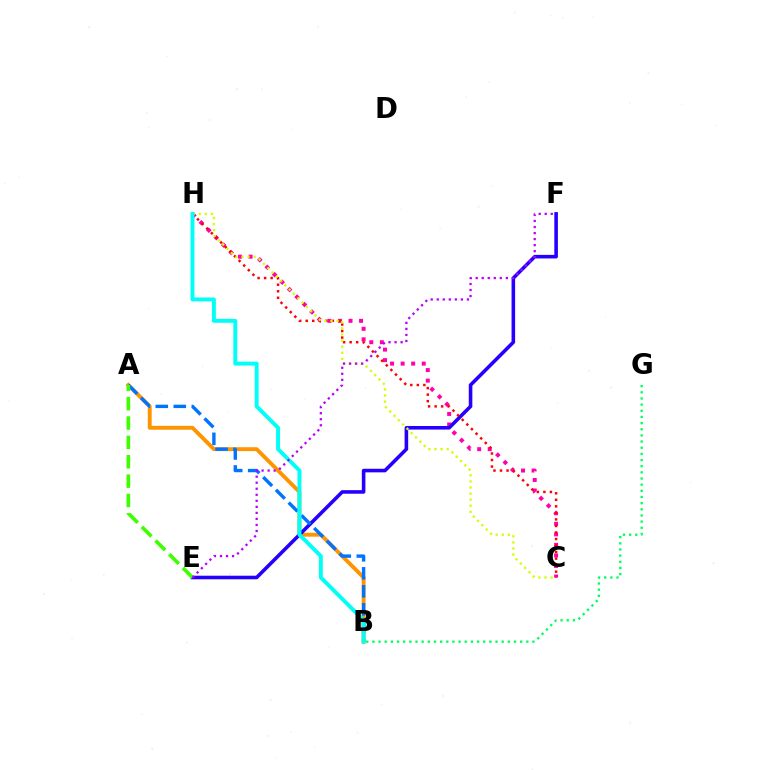{('A', 'B'): [{'color': '#ff9400', 'line_style': 'solid', 'thickness': 2.8}, {'color': '#0074ff', 'line_style': 'dashed', 'thickness': 2.45}], ('C', 'H'): [{'color': '#ff00ac', 'line_style': 'dotted', 'thickness': 2.86}, {'color': '#ff0000', 'line_style': 'dotted', 'thickness': 1.77}, {'color': '#d1ff00', 'line_style': 'dotted', 'thickness': 1.65}], ('E', 'F'): [{'color': '#2500ff', 'line_style': 'solid', 'thickness': 2.58}, {'color': '#b900ff', 'line_style': 'dotted', 'thickness': 1.64}], ('B', 'G'): [{'color': '#00ff5c', 'line_style': 'dotted', 'thickness': 1.67}], ('B', 'H'): [{'color': '#00fff6', 'line_style': 'solid', 'thickness': 2.83}], ('A', 'E'): [{'color': '#3dff00', 'line_style': 'dashed', 'thickness': 2.63}]}